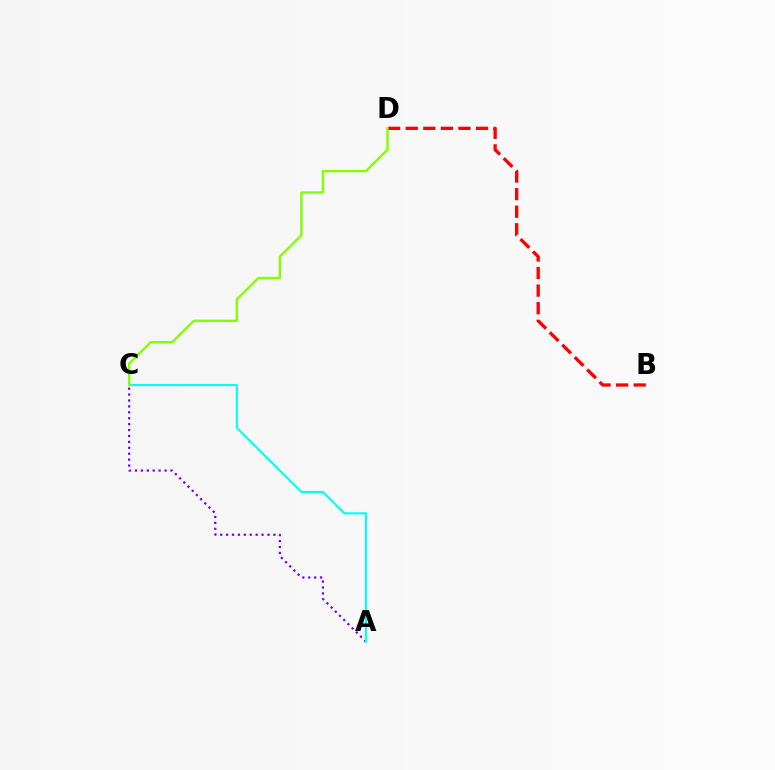{('A', 'C'): [{'color': '#7200ff', 'line_style': 'dotted', 'thickness': 1.61}, {'color': '#00fff6', 'line_style': 'solid', 'thickness': 1.52}], ('B', 'D'): [{'color': '#ff0000', 'line_style': 'dashed', 'thickness': 2.39}], ('C', 'D'): [{'color': '#84ff00', 'line_style': 'solid', 'thickness': 1.73}]}